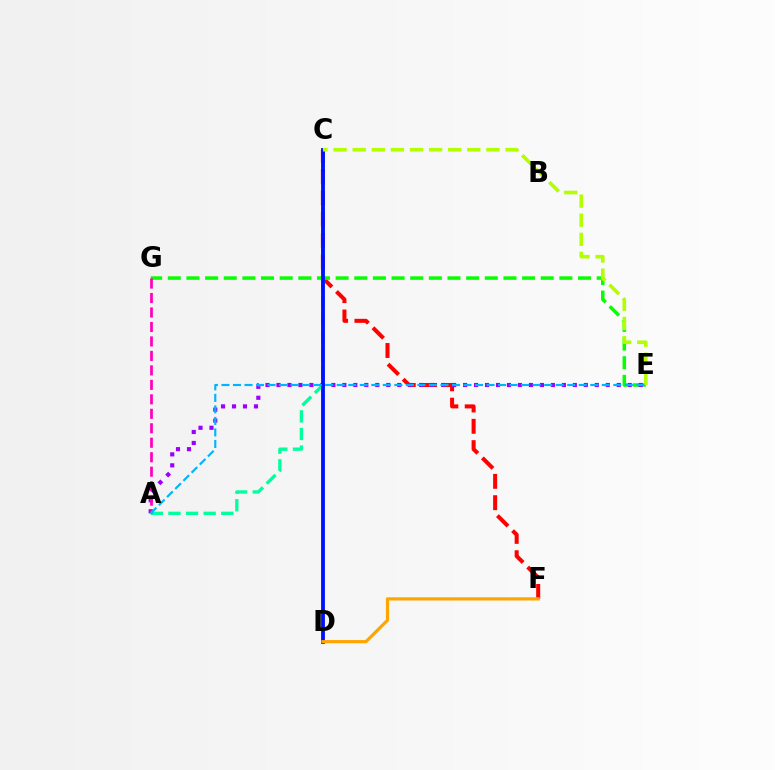{('C', 'F'): [{'color': '#ff0000', 'line_style': 'dashed', 'thickness': 2.9}], ('E', 'G'): [{'color': '#08ff00', 'line_style': 'dashed', 'thickness': 2.53}], ('A', 'E'): [{'color': '#9b00ff', 'line_style': 'dotted', 'thickness': 2.98}, {'color': '#00b5ff', 'line_style': 'dashed', 'thickness': 1.57}], ('A', 'C'): [{'color': '#00ff9d', 'line_style': 'dashed', 'thickness': 2.39}], ('C', 'D'): [{'color': '#0010ff', 'line_style': 'solid', 'thickness': 2.75}], ('A', 'G'): [{'color': '#ff00bd', 'line_style': 'dashed', 'thickness': 1.97}], ('C', 'E'): [{'color': '#b3ff00', 'line_style': 'dashed', 'thickness': 2.59}], ('D', 'F'): [{'color': '#ffa500', 'line_style': 'solid', 'thickness': 2.3}]}